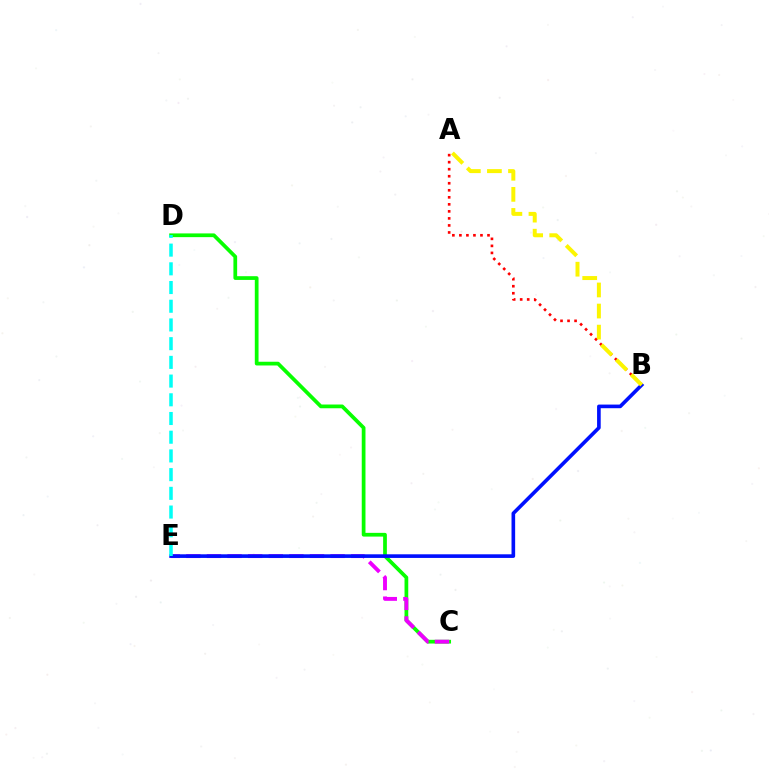{('C', 'D'): [{'color': '#08ff00', 'line_style': 'solid', 'thickness': 2.69}], ('A', 'B'): [{'color': '#ff0000', 'line_style': 'dotted', 'thickness': 1.91}, {'color': '#fcf500', 'line_style': 'dashed', 'thickness': 2.86}], ('C', 'E'): [{'color': '#ee00ff', 'line_style': 'dashed', 'thickness': 2.8}], ('B', 'E'): [{'color': '#0010ff', 'line_style': 'solid', 'thickness': 2.62}], ('D', 'E'): [{'color': '#00fff6', 'line_style': 'dashed', 'thickness': 2.54}]}